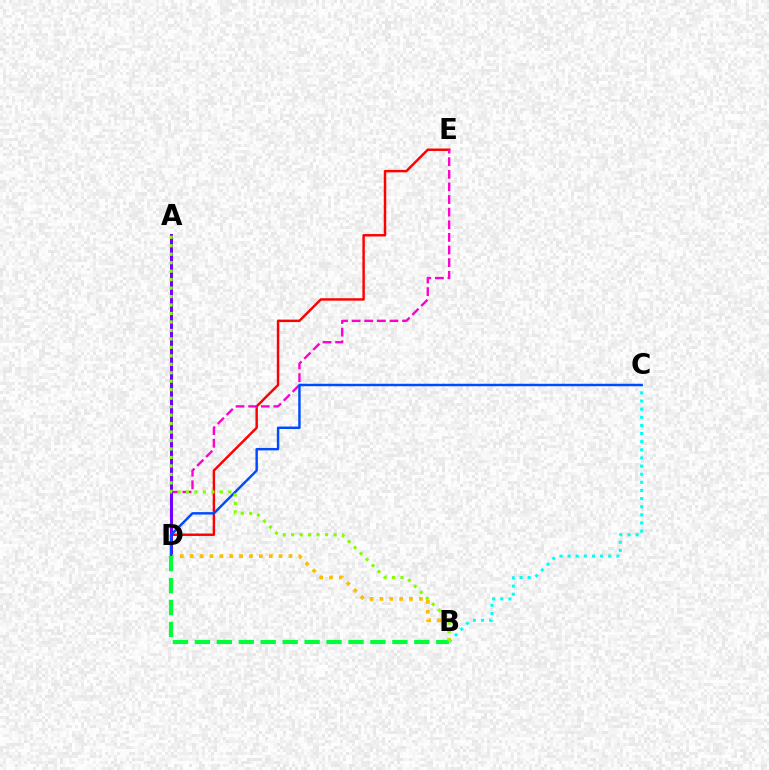{('D', 'E'): [{'color': '#ff0000', 'line_style': 'solid', 'thickness': 1.76}, {'color': '#ff00cf', 'line_style': 'dashed', 'thickness': 1.71}], ('B', 'C'): [{'color': '#00fff6', 'line_style': 'dotted', 'thickness': 2.21}], ('A', 'D'): [{'color': '#7200ff', 'line_style': 'solid', 'thickness': 2.15}], ('B', 'D'): [{'color': '#ffbd00', 'line_style': 'dotted', 'thickness': 2.68}, {'color': '#00ff39', 'line_style': 'dashed', 'thickness': 2.98}], ('C', 'D'): [{'color': '#004bff', 'line_style': 'solid', 'thickness': 1.76}], ('A', 'B'): [{'color': '#84ff00', 'line_style': 'dotted', 'thickness': 2.3}]}